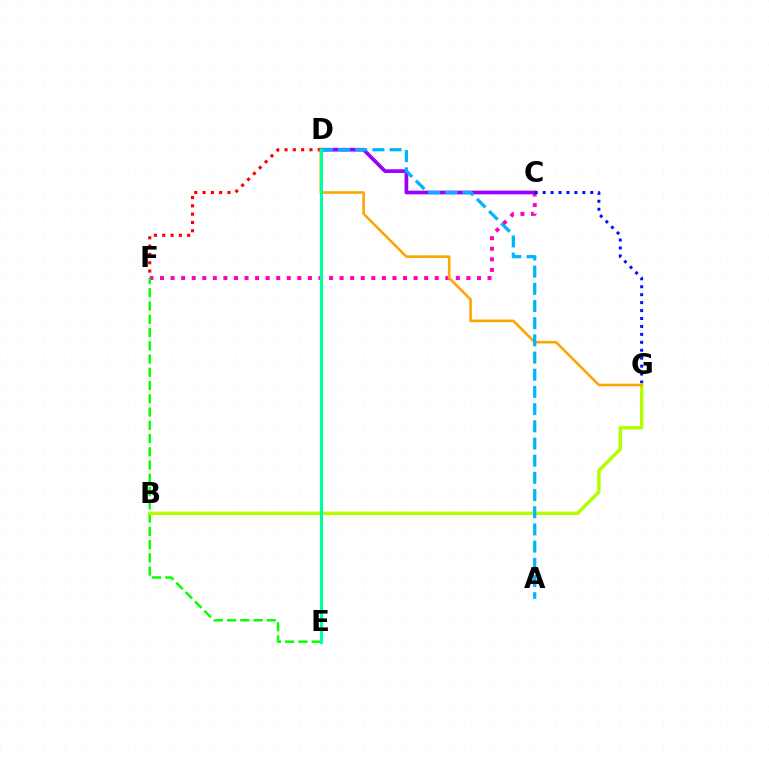{('C', 'F'): [{'color': '#ff00bd', 'line_style': 'dotted', 'thickness': 2.87}], ('C', 'D'): [{'color': '#9b00ff', 'line_style': 'solid', 'thickness': 2.66}], ('E', 'F'): [{'color': '#08ff00', 'line_style': 'dashed', 'thickness': 1.8}], ('D', 'F'): [{'color': '#ff0000', 'line_style': 'dotted', 'thickness': 2.26}], ('C', 'G'): [{'color': '#0010ff', 'line_style': 'dotted', 'thickness': 2.16}], ('B', 'G'): [{'color': '#b3ff00', 'line_style': 'solid', 'thickness': 2.48}], ('D', 'G'): [{'color': '#ffa500', 'line_style': 'solid', 'thickness': 1.88}], ('A', 'D'): [{'color': '#00b5ff', 'line_style': 'dashed', 'thickness': 2.33}], ('D', 'E'): [{'color': '#00ff9d', 'line_style': 'solid', 'thickness': 2.24}]}